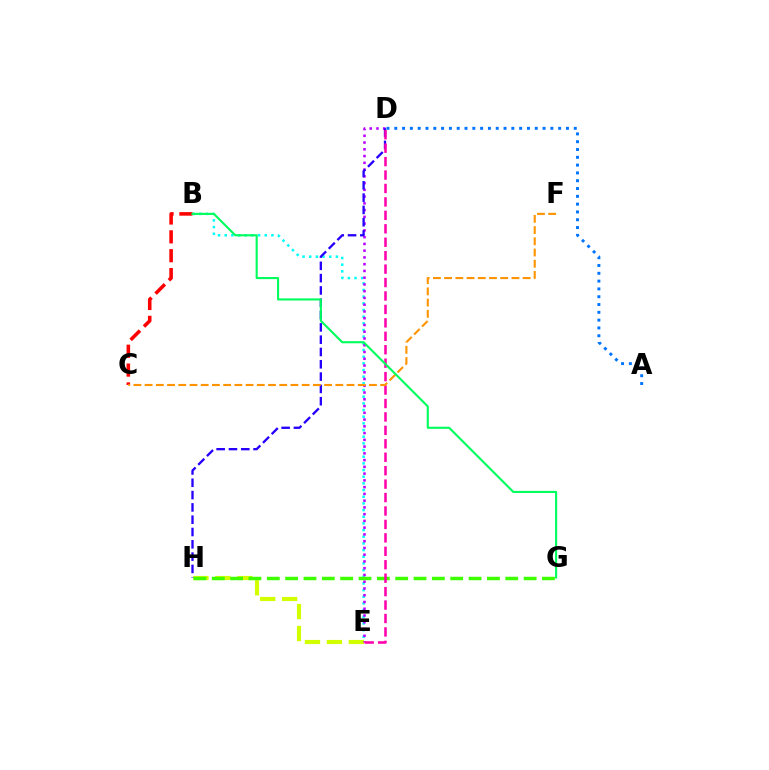{('E', 'H'): [{'color': '#d1ff00', 'line_style': 'dashed', 'thickness': 2.98}], ('B', 'E'): [{'color': '#00fff6', 'line_style': 'dotted', 'thickness': 1.81}], ('D', 'E'): [{'color': '#b900ff', 'line_style': 'dotted', 'thickness': 1.84}, {'color': '#ff00ac', 'line_style': 'dashed', 'thickness': 1.83}], ('A', 'D'): [{'color': '#0074ff', 'line_style': 'dotted', 'thickness': 2.12}], ('D', 'H'): [{'color': '#2500ff', 'line_style': 'dashed', 'thickness': 1.67}], ('G', 'H'): [{'color': '#3dff00', 'line_style': 'dashed', 'thickness': 2.49}], ('B', 'C'): [{'color': '#ff0000', 'line_style': 'dashed', 'thickness': 2.56}], ('C', 'F'): [{'color': '#ff9400', 'line_style': 'dashed', 'thickness': 1.52}], ('B', 'G'): [{'color': '#00ff5c', 'line_style': 'solid', 'thickness': 1.53}]}